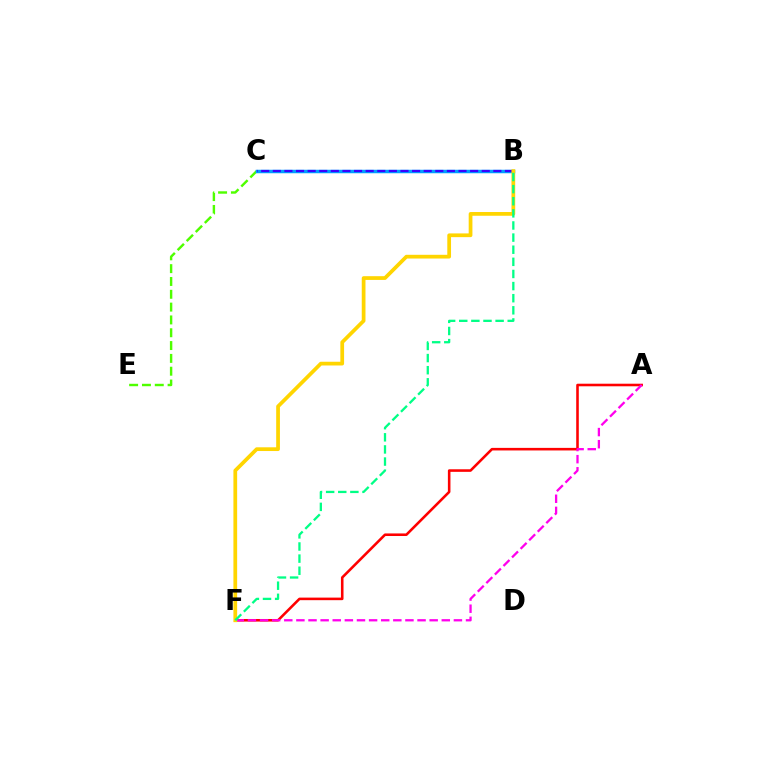{('A', 'F'): [{'color': '#ff0000', 'line_style': 'solid', 'thickness': 1.85}, {'color': '#ff00ed', 'line_style': 'dashed', 'thickness': 1.65}], ('C', 'E'): [{'color': '#4fff00', 'line_style': 'dashed', 'thickness': 1.74}], ('B', 'C'): [{'color': '#009eff', 'line_style': 'solid', 'thickness': 2.51}, {'color': '#3700ff', 'line_style': 'dashed', 'thickness': 1.58}], ('B', 'F'): [{'color': '#ffd500', 'line_style': 'solid', 'thickness': 2.69}, {'color': '#00ff86', 'line_style': 'dashed', 'thickness': 1.65}]}